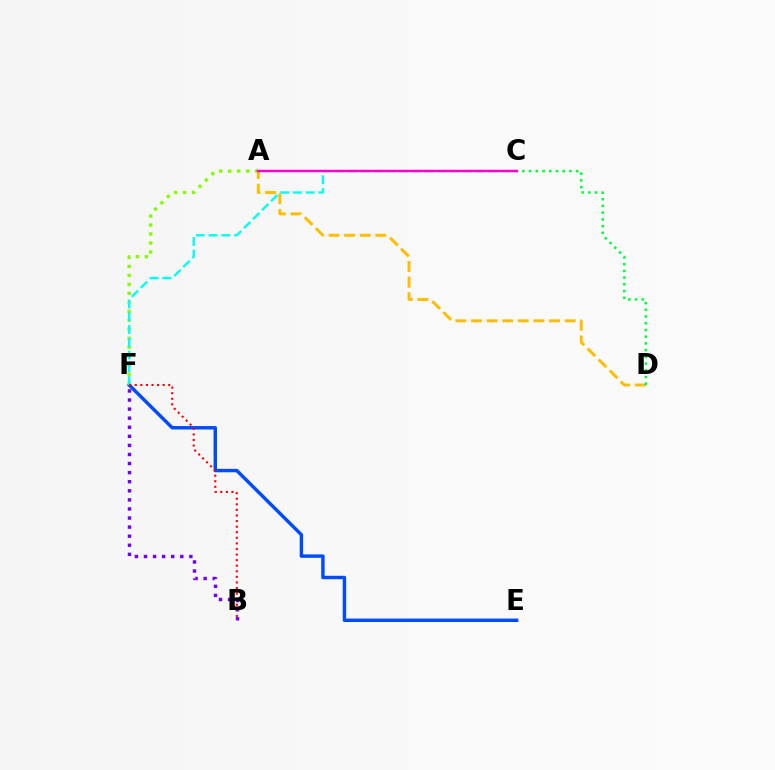{('E', 'F'): [{'color': '#004bff', 'line_style': 'solid', 'thickness': 2.47}], ('A', 'F'): [{'color': '#84ff00', 'line_style': 'dotted', 'thickness': 2.44}], ('A', 'D'): [{'color': '#ffbd00', 'line_style': 'dashed', 'thickness': 2.12}], ('C', 'F'): [{'color': '#00fff6', 'line_style': 'dashed', 'thickness': 1.73}], ('C', 'D'): [{'color': '#00ff39', 'line_style': 'dotted', 'thickness': 1.83}], ('B', 'F'): [{'color': '#ff0000', 'line_style': 'dotted', 'thickness': 1.52}, {'color': '#7200ff', 'line_style': 'dotted', 'thickness': 2.47}], ('A', 'C'): [{'color': '#ff00cf', 'line_style': 'solid', 'thickness': 1.76}]}